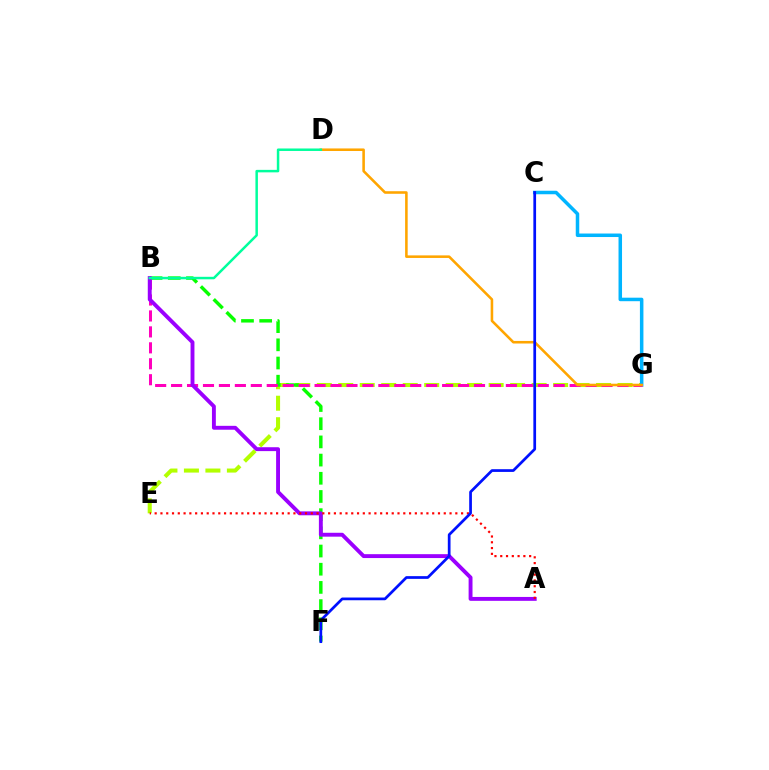{('E', 'G'): [{'color': '#b3ff00', 'line_style': 'dashed', 'thickness': 2.92}], ('C', 'G'): [{'color': '#00b5ff', 'line_style': 'solid', 'thickness': 2.52}], ('B', 'F'): [{'color': '#08ff00', 'line_style': 'dashed', 'thickness': 2.47}], ('B', 'G'): [{'color': '#ff00bd', 'line_style': 'dashed', 'thickness': 2.17}], ('D', 'G'): [{'color': '#ffa500', 'line_style': 'solid', 'thickness': 1.85}], ('A', 'B'): [{'color': '#9b00ff', 'line_style': 'solid', 'thickness': 2.8}], ('A', 'E'): [{'color': '#ff0000', 'line_style': 'dotted', 'thickness': 1.57}], ('C', 'F'): [{'color': '#0010ff', 'line_style': 'solid', 'thickness': 1.96}], ('B', 'D'): [{'color': '#00ff9d', 'line_style': 'solid', 'thickness': 1.79}]}